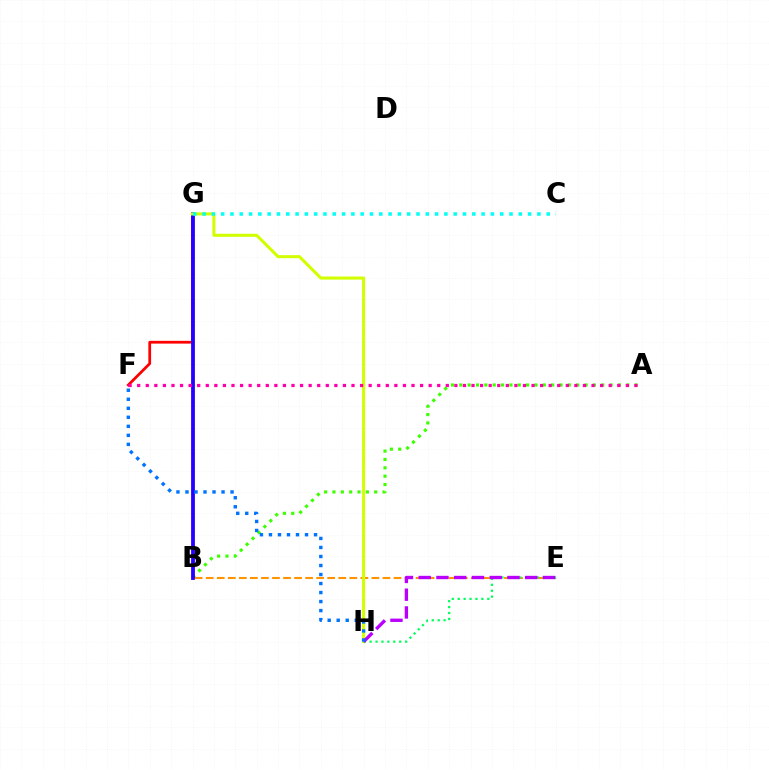{('A', 'B'): [{'color': '#3dff00', 'line_style': 'dotted', 'thickness': 2.27}], ('F', 'G'): [{'color': '#ff0000', 'line_style': 'solid', 'thickness': 1.98}], ('B', 'E'): [{'color': '#ff9400', 'line_style': 'dashed', 'thickness': 1.5}], ('B', 'G'): [{'color': '#2500ff', 'line_style': 'solid', 'thickness': 2.73}], ('G', 'H'): [{'color': '#d1ff00', 'line_style': 'solid', 'thickness': 2.2}], ('E', 'H'): [{'color': '#00ff5c', 'line_style': 'dotted', 'thickness': 1.61}, {'color': '#b900ff', 'line_style': 'dashed', 'thickness': 2.41}], ('C', 'G'): [{'color': '#00fff6', 'line_style': 'dotted', 'thickness': 2.53}], ('F', 'H'): [{'color': '#0074ff', 'line_style': 'dotted', 'thickness': 2.45}], ('A', 'F'): [{'color': '#ff00ac', 'line_style': 'dotted', 'thickness': 2.33}]}